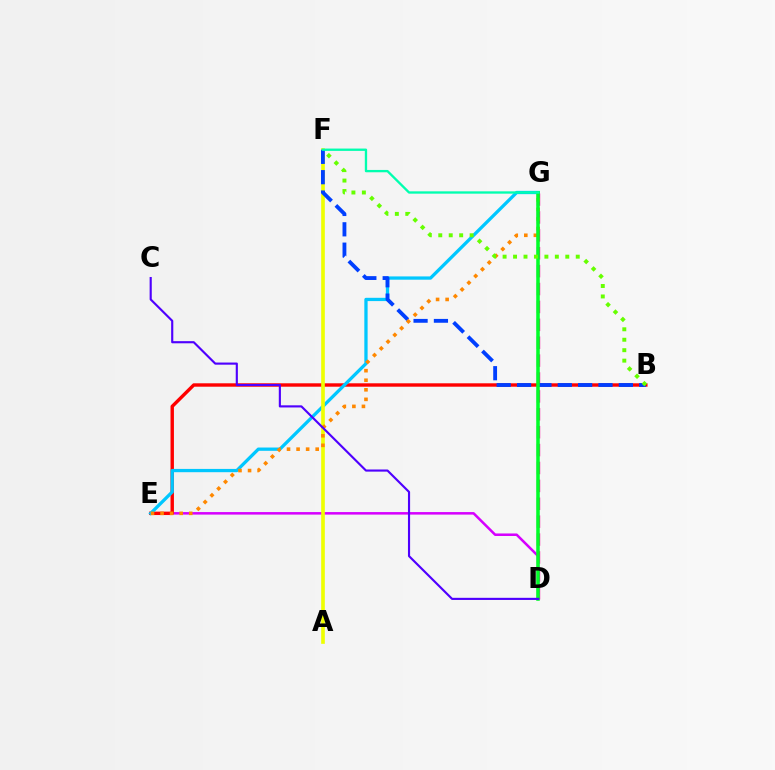{('D', 'G'): [{'color': '#ff00a0', 'line_style': 'dashed', 'thickness': 2.43}, {'color': '#00ff27', 'line_style': 'solid', 'thickness': 2.54}], ('D', 'E'): [{'color': '#d600ff', 'line_style': 'solid', 'thickness': 1.82}], ('B', 'E'): [{'color': '#ff0000', 'line_style': 'solid', 'thickness': 2.45}], ('E', 'G'): [{'color': '#00c7ff', 'line_style': 'solid', 'thickness': 2.36}, {'color': '#ff8800', 'line_style': 'dotted', 'thickness': 2.6}], ('A', 'F'): [{'color': '#eeff00', 'line_style': 'solid', 'thickness': 2.63}], ('B', 'F'): [{'color': '#003fff', 'line_style': 'dashed', 'thickness': 2.77}, {'color': '#66ff00', 'line_style': 'dotted', 'thickness': 2.84}], ('F', 'G'): [{'color': '#00ffaf', 'line_style': 'solid', 'thickness': 1.68}], ('C', 'D'): [{'color': '#4f00ff', 'line_style': 'solid', 'thickness': 1.54}]}